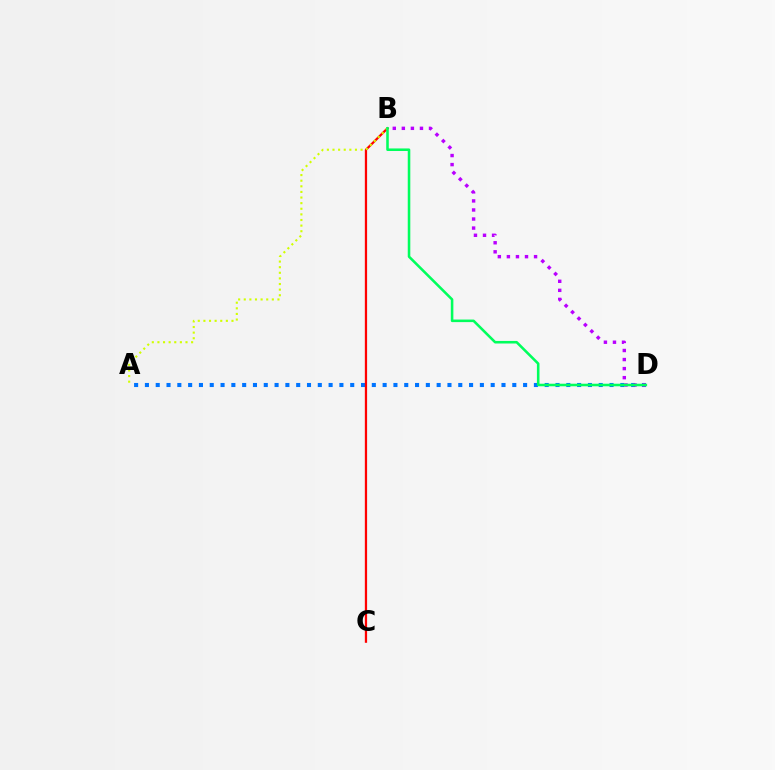{('A', 'D'): [{'color': '#0074ff', 'line_style': 'dotted', 'thickness': 2.94}], ('B', 'D'): [{'color': '#b900ff', 'line_style': 'dotted', 'thickness': 2.46}, {'color': '#00ff5c', 'line_style': 'solid', 'thickness': 1.84}], ('B', 'C'): [{'color': '#ff0000', 'line_style': 'solid', 'thickness': 1.63}], ('A', 'B'): [{'color': '#d1ff00', 'line_style': 'dotted', 'thickness': 1.53}]}